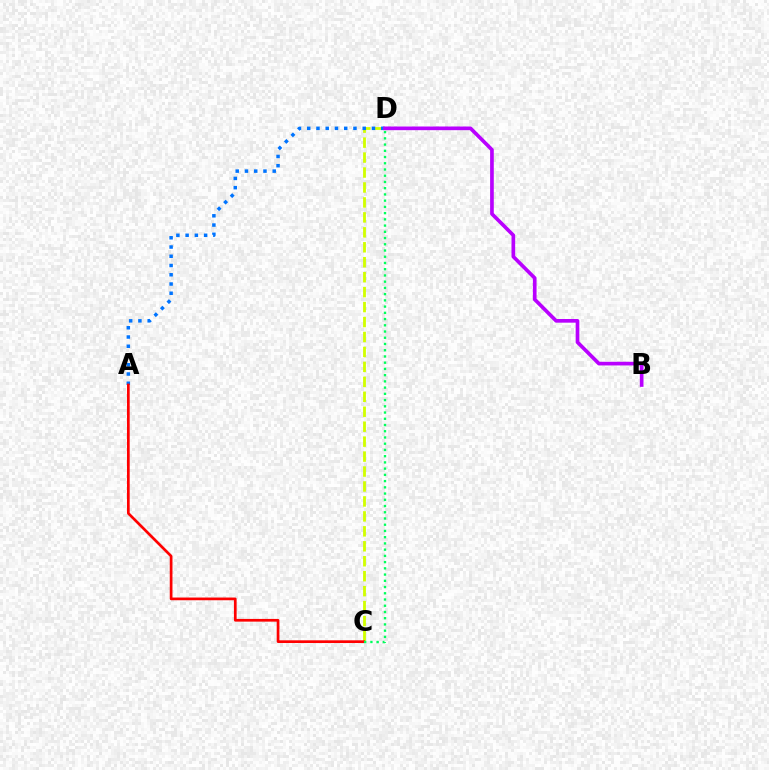{('C', 'D'): [{'color': '#d1ff00', 'line_style': 'dashed', 'thickness': 2.03}, {'color': '#00ff5c', 'line_style': 'dotted', 'thickness': 1.69}], ('A', 'D'): [{'color': '#0074ff', 'line_style': 'dotted', 'thickness': 2.51}], ('A', 'C'): [{'color': '#ff0000', 'line_style': 'solid', 'thickness': 1.95}], ('B', 'D'): [{'color': '#b900ff', 'line_style': 'solid', 'thickness': 2.64}]}